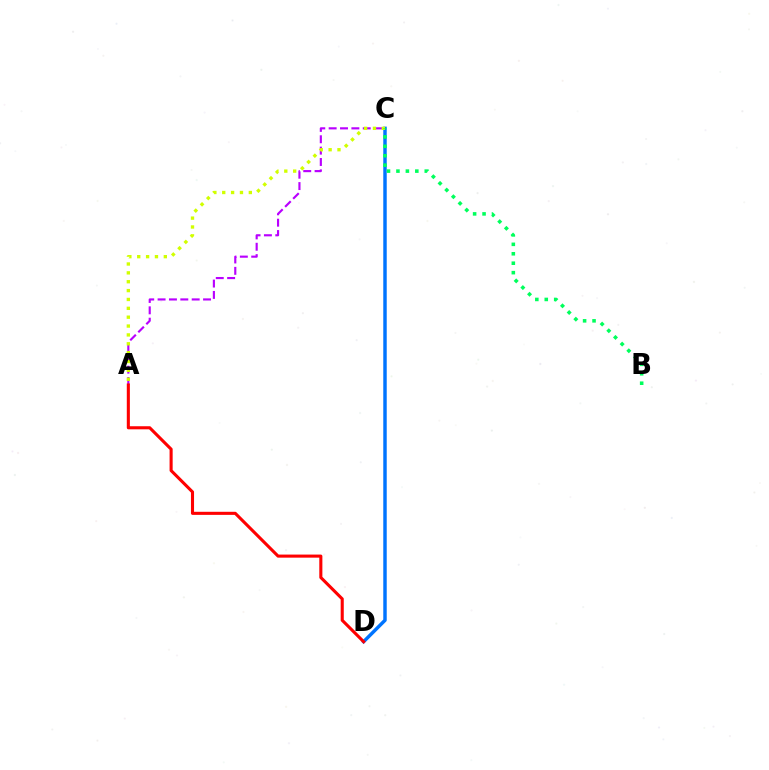{('C', 'D'): [{'color': '#0074ff', 'line_style': 'solid', 'thickness': 2.48}], ('A', 'C'): [{'color': '#b900ff', 'line_style': 'dashed', 'thickness': 1.54}, {'color': '#d1ff00', 'line_style': 'dotted', 'thickness': 2.41}], ('B', 'C'): [{'color': '#00ff5c', 'line_style': 'dotted', 'thickness': 2.56}], ('A', 'D'): [{'color': '#ff0000', 'line_style': 'solid', 'thickness': 2.22}]}